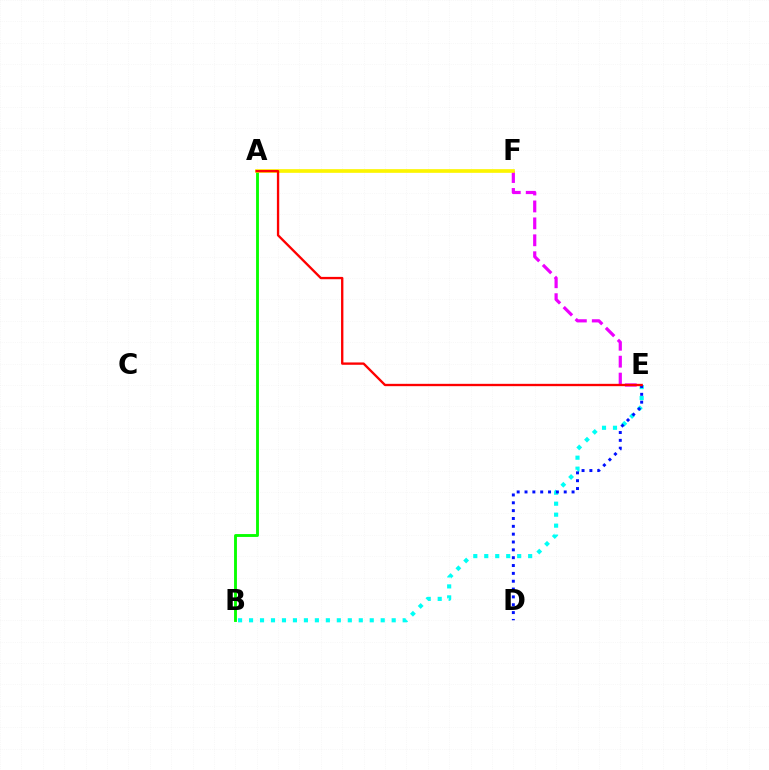{('B', 'E'): [{'color': '#00fff6', 'line_style': 'dotted', 'thickness': 2.98}], ('E', 'F'): [{'color': '#ee00ff', 'line_style': 'dashed', 'thickness': 2.3}], ('A', 'B'): [{'color': '#08ff00', 'line_style': 'solid', 'thickness': 2.07}], ('D', 'E'): [{'color': '#0010ff', 'line_style': 'dotted', 'thickness': 2.13}], ('A', 'F'): [{'color': '#fcf500', 'line_style': 'solid', 'thickness': 2.64}], ('A', 'E'): [{'color': '#ff0000', 'line_style': 'solid', 'thickness': 1.68}]}